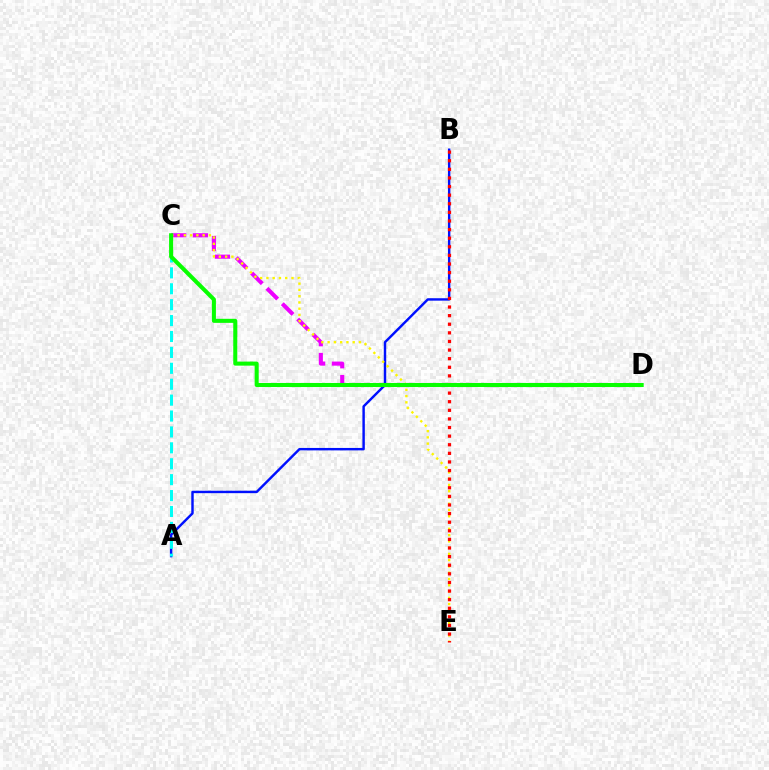{('C', 'D'): [{'color': '#ee00ff', 'line_style': 'dashed', 'thickness': 2.95}, {'color': '#08ff00', 'line_style': 'solid', 'thickness': 2.92}], ('A', 'B'): [{'color': '#0010ff', 'line_style': 'solid', 'thickness': 1.75}], ('A', 'C'): [{'color': '#00fff6', 'line_style': 'dashed', 'thickness': 2.16}], ('C', 'E'): [{'color': '#fcf500', 'line_style': 'dotted', 'thickness': 1.7}], ('B', 'E'): [{'color': '#ff0000', 'line_style': 'dotted', 'thickness': 2.34}]}